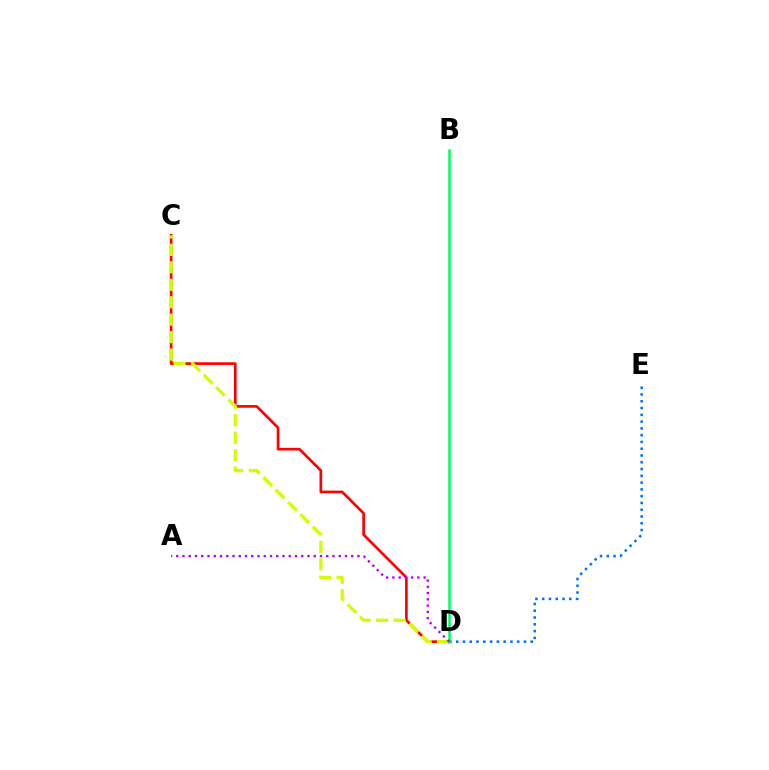{('C', 'D'): [{'color': '#ff0000', 'line_style': 'solid', 'thickness': 1.92}, {'color': '#d1ff00', 'line_style': 'dashed', 'thickness': 2.37}], ('D', 'E'): [{'color': '#0074ff', 'line_style': 'dotted', 'thickness': 1.84}], ('B', 'D'): [{'color': '#00ff5c', 'line_style': 'solid', 'thickness': 1.81}], ('A', 'D'): [{'color': '#b900ff', 'line_style': 'dotted', 'thickness': 1.7}]}